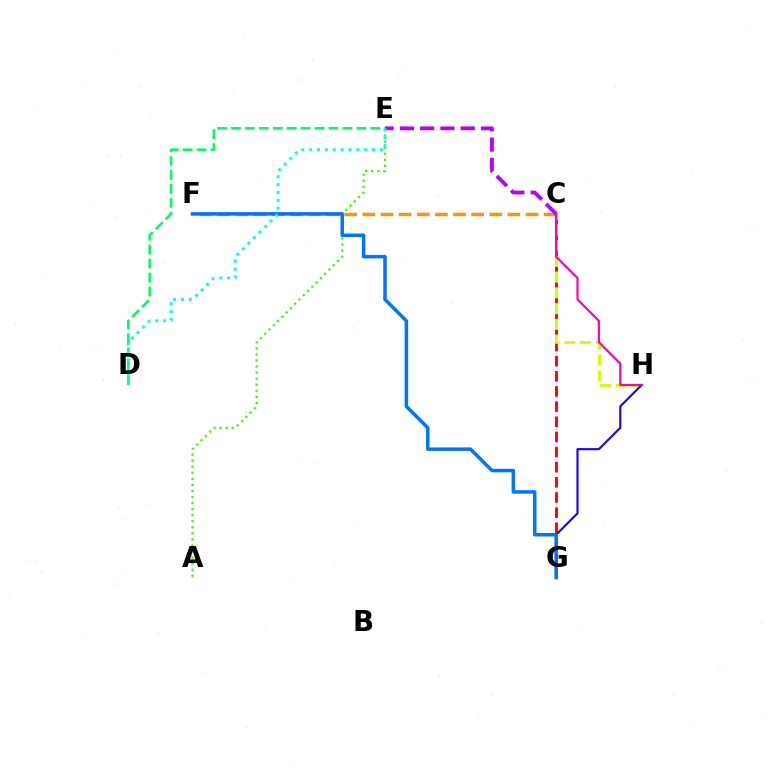{('A', 'E'): [{'color': '#3dff00', 'line_style': 'dotted', 'thickness': 1.65}], ('C', 'G'): [{'color': '#ff0000', 'line_style': 'dashed', 'thickness': 2.06}], ('C', 'H'): [{'color': '#d1ff00', 'line_style': 'dashed', 'thickness': 2.14}, {'color': '#ff00ac', 'line_style': 'solid', 'thickness': 1.57}], ('D', 'E'): [{'color': '#00ff5c', 'line_style': 'dashed', 'thickness': 1.89}, {'color': '#00fff6', 'line_style': 'dotted', 'thickness': 2.13}], ('G', 'H'): [{'color': '#2500ff', 'line_style': 'solid', 'thickness': 1.56}], ('C', 'F'): [{'color': '#ff9400', 'line_style': 'dashed', 'thickness': 2.46}], ('C', 'E'): [{'color': '#b900ff', 'line_style': 'dashed', 'thickness': 2.75}], ('F', 'G'): [{'color': '#0074ff', 'line_style': 'solid', 'thickness': 2.52}]}